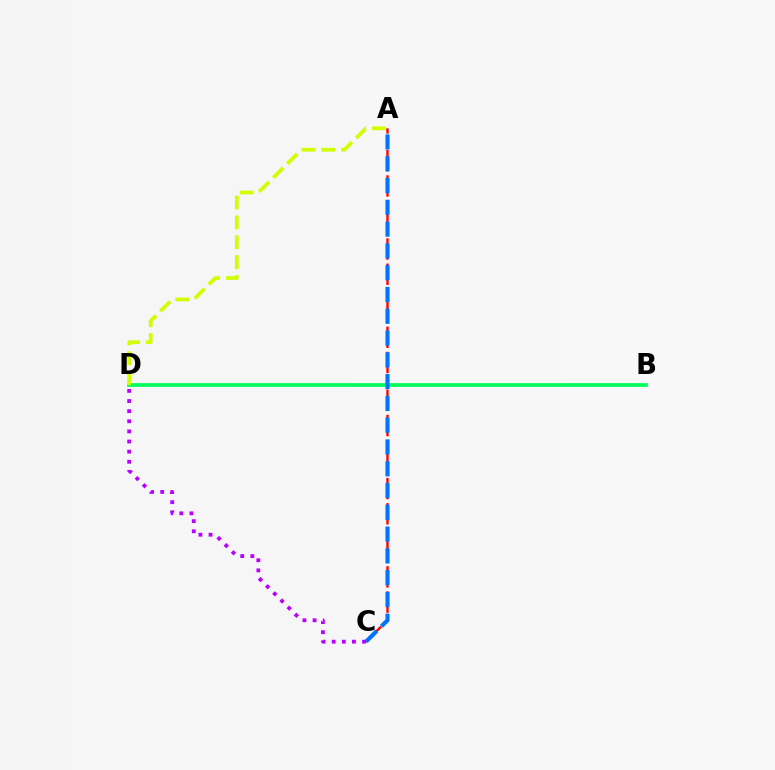{('A', 'C'): [{'color': '#ff0000', 'line_style': 'dashed', 'thickness': 1.71}, {'color': '#0074ff', 'line_style': 'dashed', 'thickness': 2.96}], ('B', 'D'): [{'color': '#00ff5c', 'line_style': 'solid', 'thickness': 2.7}], ('C', 'D'): [{'color': '#b900ff', 'line_style': 'dotted', 'thickness': 2.75}], ('A', 'D'): [{'color': '#d1ff00', 'line_style': 'dashed', 'thickness': 2.7}]}